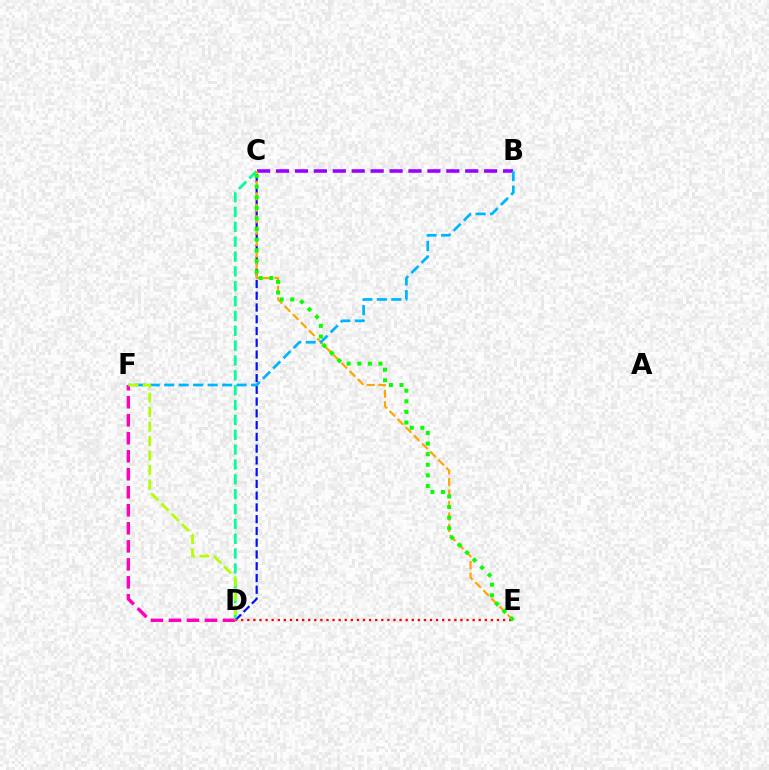{('C', 'D'): [{'color': '#0010ff', 'line_style': 'dashed', 'thickness': 1.6}, {'color': '#00ff9d', 'line_style': 'dashed', 'thickness': 2.02}], ('D', 'E'): [{'color': '#ff0000', 'line_style': 'dotted', 'thickness': 1.65}], ('D', 'F'): [{'color': '#ff00bd', 'line_style': 'dashed', 'thickness': 2.45}, {'color': '#b3ff00', 'line_style': 'dashed', 'thickness': 1.97}], ('B', 'C'): [{'color': '#9b00ff', 'line_style': 'dashed', 'thickness': 2.57}], ('C', 'E'): [{'color': '#ffa500', 'line_style': 'dashed', 'thickness': 1.56}, {'color': '#08ff00', 'line_style': 'dotted', 'thickness': 2.88}], ('B', 'F'): [{'color': '#00b5ff', 'line_style': 'dashed', 'thickness': 1.97}]}